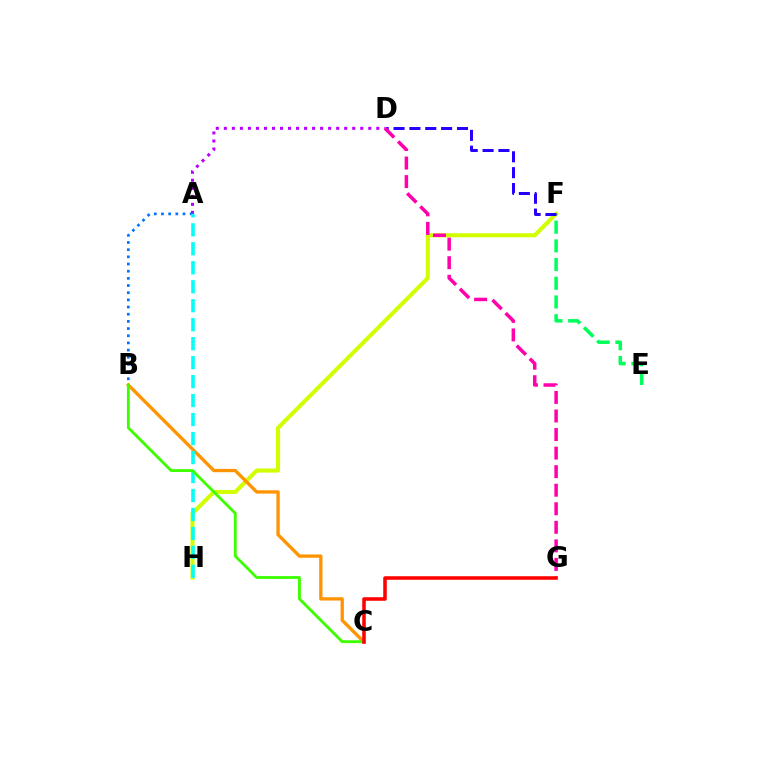{('F', 'H'): [{'color': '#d1ff00', 'line_style': 'solid', 'thickness': 2.93}], ('B', 'C'): [{'color': '#ff9400', 'line_style': 'solid', 'thickness': 2.39}, {'color': '#3dff00', 'line_style': 'solid', 'thickness': 2.04}], ('E', 'F'): [{'color': '#00ff5c', 'line_style': 'dashed', 'thickness': 2.54}], ('D', 'F'): [{'color': '#2500ff', 'line_style': 'dashed', 'thickness': 2.15}], ('A', 'D'): [{'color': '#b900ff', 'line_style': 'dotted', 'thickness': 2.18}], ('A', 'B'): [{'color': '#0074ff', 'line_style': 'dotted', 'thickness': 1.95}], ('D', 'G'): [{'color': '#ff00ac', 'line_style': 'dashed', 'thickness': 2.52}], ('A', 'H'): [{'color': '#00fff6', 'line_style': 'dashed', 'thickness': 2.58}], ('C', 'G'): [{'color': '#ff0000', 'line_style': 'solid', 'thickness': 2.56}]}